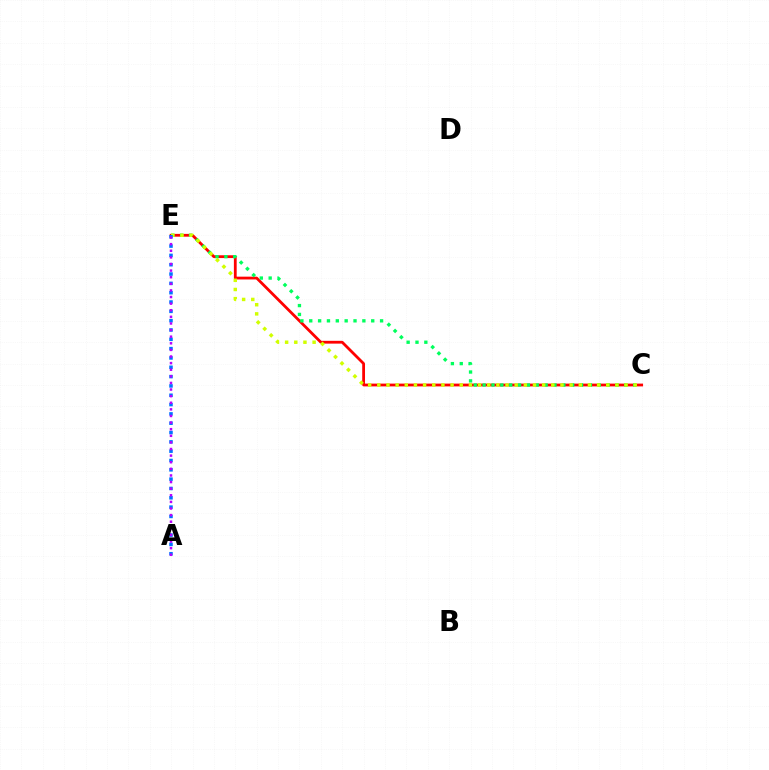{('C', 'E'): [{'color': '#ff0000', 'line_style': 'solid', 'thickness': 2.01}, {'color': '#00ff5c', 'line_style': 'dotted', 'thickness': 2.41}, {'color': '#d1ff00', 'line_style': 'dotted', 'thickness': 2.49}], ('A', 'E'): [{'color': '#0074ff', 'line_style': 'dotted', 'thickness': 2.53}, {'color': '#b900ff', 'line_style': 'dotted', 'thickness': 1.8}]}